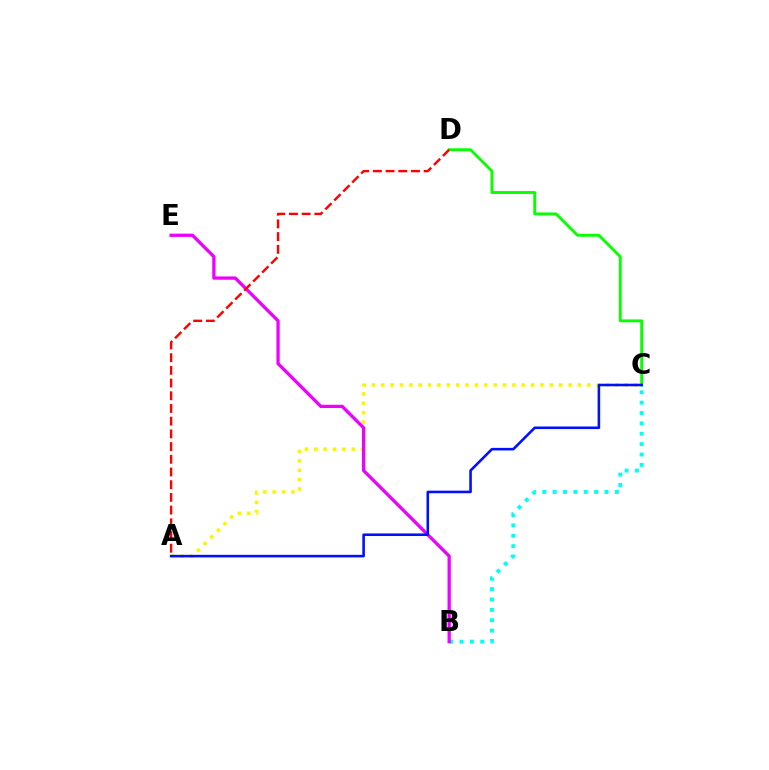{('A', 'C'): [{'color': '#fcf500', 'line_style': 'dotted', 'thickness': 2.54}, {'color': '#0010ff', 'line_style': 'solid', 'thickness': 1.86}], ('C', 'D'): [{'color': '#08ff00', 'line_style': 'solid', 'thickness': 2.07}], ('B', 'C'): [{'color': '#00fff6', 'line_style': 'dotted', 'thickness': 2.82}], ('B', 'E'): [{'color': '#ee00ff', 'line_style': 'solid', 'thickness': 2.35}], ('A', 'D'): [{'color': '#ff0000', 'line_style': 'dashed', 'thickness': 1.73}]}